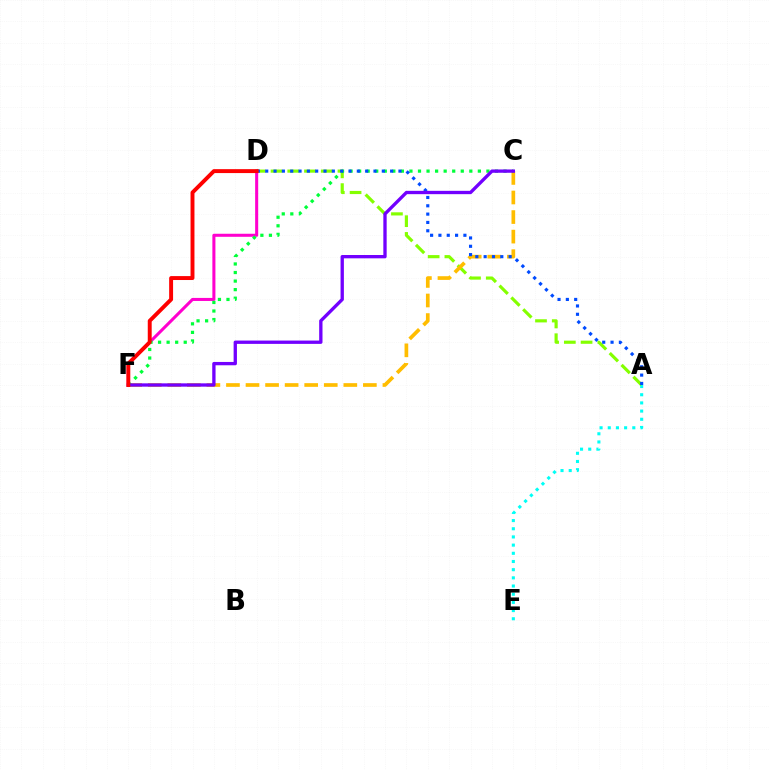{('A', 'E'): [{'color': '#00fff6', 'line_style': 'dotted', 'thickness': 2.22}], ('D', 'F'): [{'color': '#ff00cf', 'line_style': 'solid', 'thickness': 2.19}, {'color': '#ff0000', 'line_style': 'solid', 'thickness': 2.83}], ('A', 'D'): [{'color': '#84ff00', 'line_style': 'dashed', 'thickness': 2.27}, {'color': '#004bff', 'line_style': 'dotted', 'thickness': 2.26}], ('C', 'F'): [{'color': '#ffbd00', 'line_style': 'dashed', 'thickness': 2.66}, {'color': '#00ff39', 'line_style': 'dotted', 'thickness': 2.32}, {'color': '#7200ff', 'line_style': 'solid', 'thickness': 2.39}]}